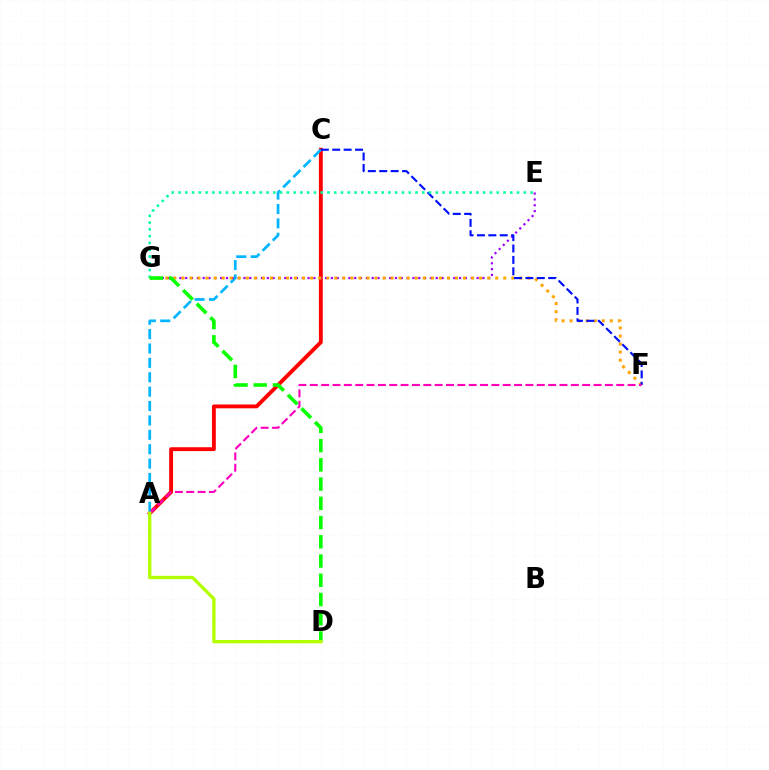{('A', 'C'): [{'color': '#ff0000', 'line_style': 'solid', 'thickness': 2.77}, {'color': '#00b5ff', 'line_style': 'dashed', 'thickness': 1.95}], ('E', 'G'): [{'color': '#9b00ff', 'line_style': 'dotted', 'thickness': 1.58}, {'color': '#00ff9d', 'line_style': 'dotted', 'thickness': 1.84}], ('F', 'G'): [{'color': '#ffa500', 'line_style': 'dotted', 'thickness': 2.19}], ('C', 'F'): [{'color': '#0010ff', 'line_style': 'dashed', 'thickness': 1.55}], ('A', 'F'): [{'color': '#ff00bd', 'line_style': 'dashed', 'thickness': 1.54}], ('D', 'G'): [{'color': '#08ff00', 'line_style': 'dashed', 'thickness': 2.61}], ('A', 'D'): [{'color': '#b3ff00', 'line_style': 'solid', 'thickness': 2.4}]}